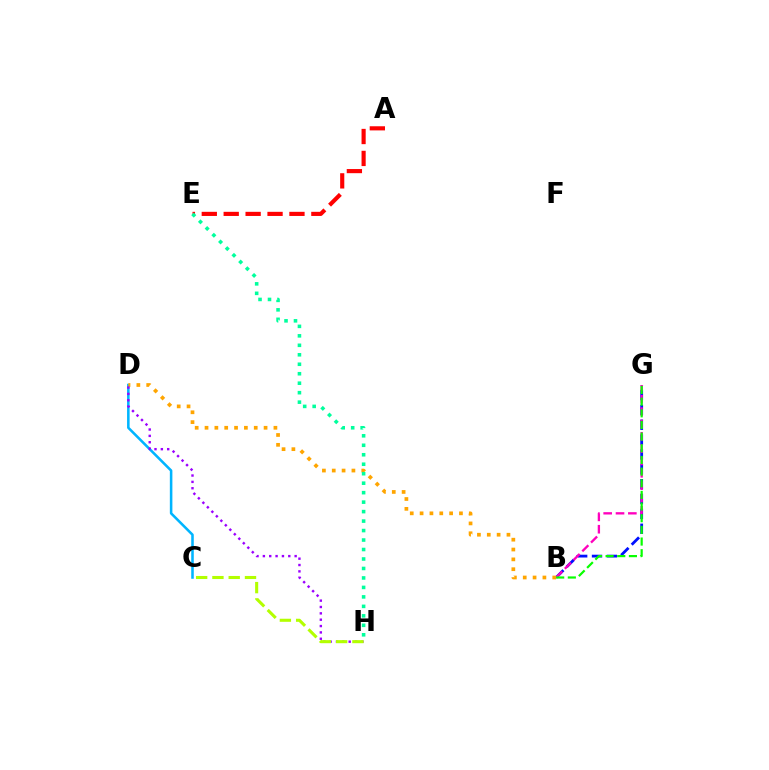{('B', 'G'): [{'color': '#0010ff', 'line_style': 'dashed', 'thickness': 2.02}, {'color': '#ff00bd', 'line_style': 'dashed', 'thickness': 1.68}, {'color': '#08ff00', 'line_style': 'dashed', 'thickness': 1.58}], ('A', 'E'): [{'color': '#ff0000', 'line_style': 'dashed', 'thickness': 2.98}], ('C', 'D'): [{'color': '#00b5ff', 'line_style': 'solid', 'thickness': 1.84}], ('B', 'D'): [{'color': '#ffa500', 'line_style': 'dotted', 'thickness': 2.67}], ('D', 'H'): [{'color': '#9b00ff', 'line_style': 'dotted', 'thickness': 1.73}], ('C', 'H'): [{'color': '#b3ff00', 'line_style': 'dashed', 'thickness': 2.21}], ('E', 'H'): [{'color': '#00ff9d', 'line_style': 'dotted', 'thickness': 2.57}]}